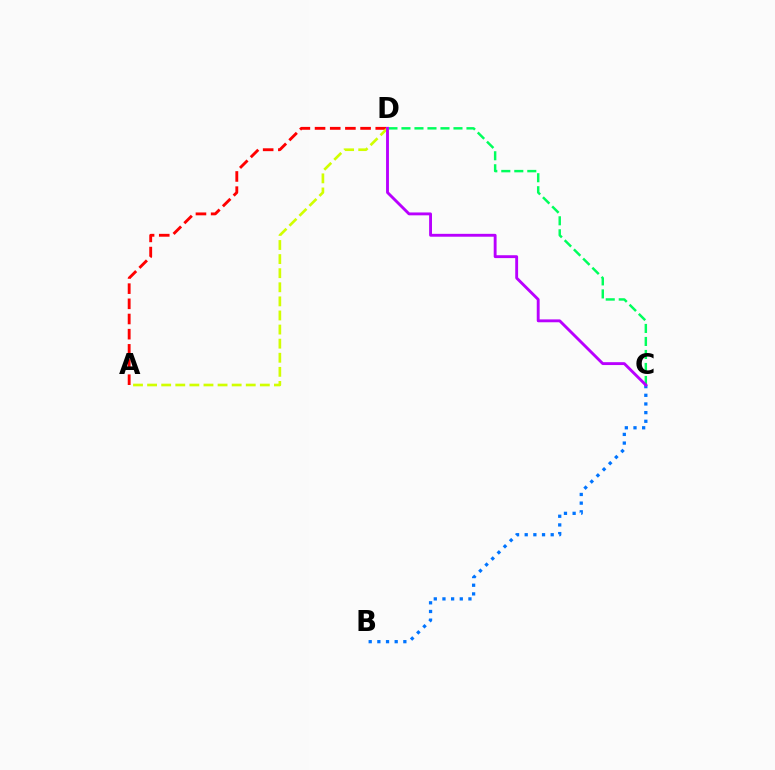{('C', 'D'): [{'color': '#00ff5c', 'line_style': 'dashed', 'thickness': 1.77}, {'color': '#b900ff', 'line_style': 'solid', 'thickness': 2.07}], ('B', 'C'): [{'color': '#0074ff', 'line_style': 'dotted', 'thickness': 2.35}], ('A', 'D'): [{'color': '#ff0000', 'line_style': 'dashed', 'thickness': 2.06}, {'color': '#d1ff00', 'line_style': 'dashed', 'thickness': 1.91}]}